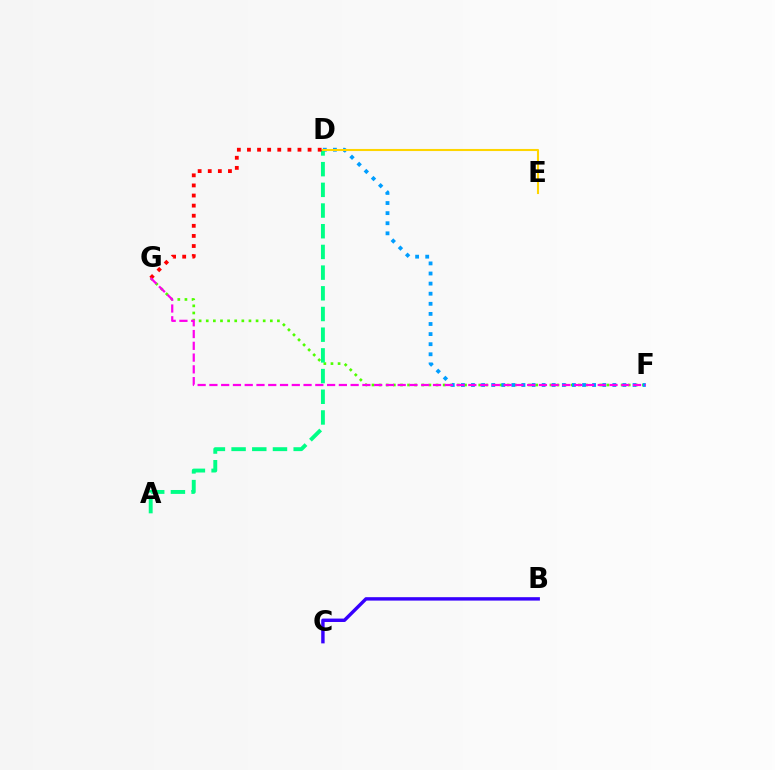{('B', 'C'): [{'color': '#3700ff', 'line_style': 'solid', 'thickness': 2.46}], ('F', 'G'): [{'color': '#4fff00', 'line_style': 'dotted', 'thickness': 1.93}, {'color': '#ff00ed', 'line_style': 'dashed', 'thickness': 1.6}], ('D', 'F'): [{'color': '#009eff', 'line_style': 'dotted', 'thickness': 2.74}], ('A', 'D'): [{'color': '#00ff86', 'line_style': 'dashed', 'thickness': 2.81}], ('D', 'E'): [{'color': '#ffd500', 'line_style': 'solid', 'thickness': 1.51}], ('D', 'G'): [{'color': '#ff0000', 'line_style': 'dotted', 'thickness': 2.74}]}